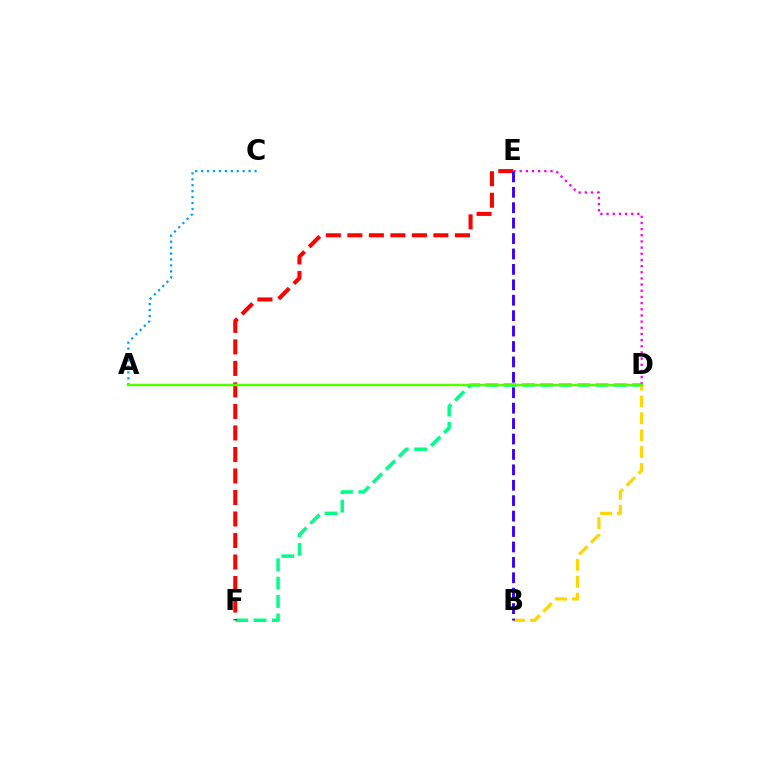{('D', 'F'): [{'color': '#00ff86', 'line_style': 'dashed', 'thickness': 2.5}], ('D', 'E'): [{'color': '#ff00ed', 'line_style': 'dotted', 'thickness': 1.68}], ('E', 'F'): [{'color': '#ff0000', 'line_style': 'dashed', 'thickness': 2.92}], ('B', 'D'): [{'color': '#ffd500', 'line_style': 'dashed', 'thickness': 2.29}], ('A', 'C'): [{'color': '#009eff', 'line_style': 'dotted', 'thickness': 1.61}], ('A', 'D'): [{'color': '#4fff00', 'line_style': 'solid', 'thickness': 1.78}], ('B', 'E'): [{'color': '#3700ff', 'line_style': 'dashed', 'thickness': 2.09}]}